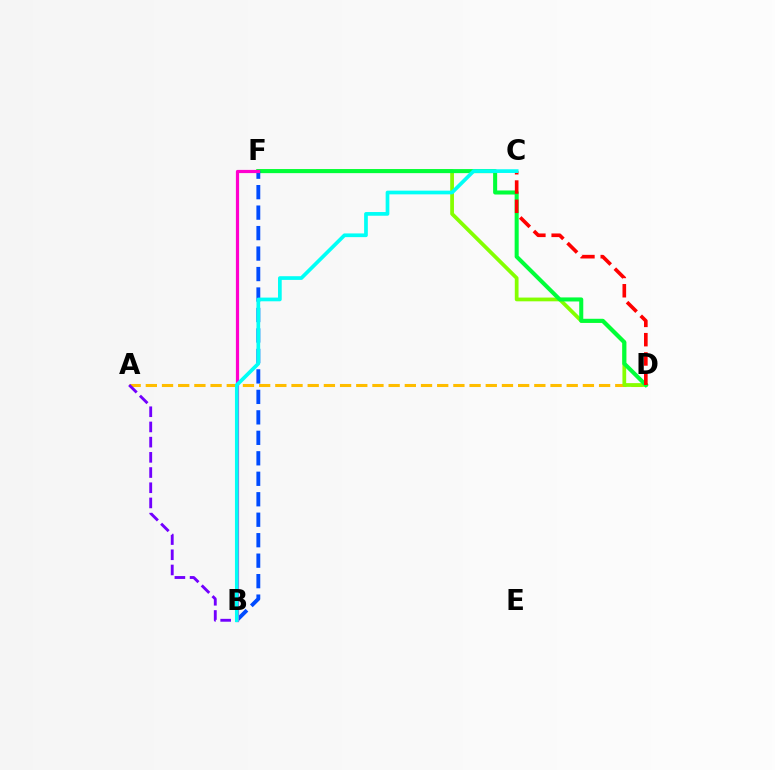{('A', 'D'): [{'color': '#ffbd00', 'line_style': 'dashed', 'thickness': 2.2}], ('D', 'F'): [{'color': '#84ff00', 'line_style': 'solid', 'thickness': 2.7}, {'color': '#00ff39', 'line_style': 'solid', 'thickness': 2.91}], ('B', 'F'): [{'color': '#004bff', 'line_style': 'dashed', 'thickness': 2.78}, {'color': '#ff00cf', 'line_style': 'solid', 'thickness': 2.3}], ('C', 'D'): [{'color': '#ff0000', 'line_style': 'dashed', 'thickness': 2.62}], ('A', 'B'): [{'color': '#7200ff', 'line_style': 'dashed', 'thickness': 2.06}], ('B', 'C'): [{'color': '#00fff6', 'line_style': 'solid', 'thickness': 2.67}]}